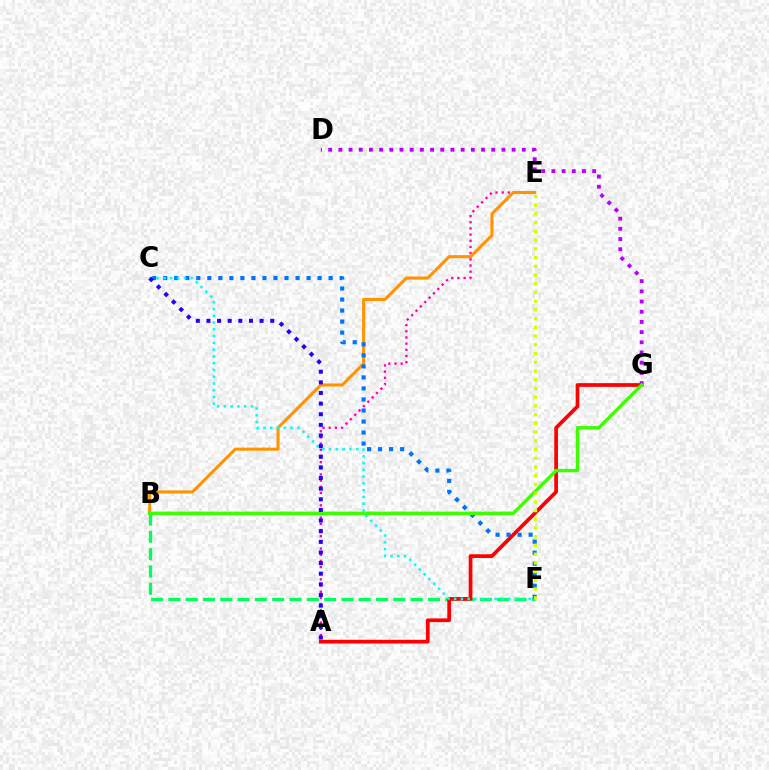{('A', 'E'): [{'color': '#ff00ac', 'line_style': 'dotted', 'thickness': 1.68}], ('D', 'G'): [{'color': '#b900ff', 'line_style': 'dotted', 'thickness': 2.77}], ('B', 'E'): [{'color': '#ff9400', 'line_style': 'solid', 'thickness': 2.22}], ('B', 'F'): [{'color': '#00ff5c', 'line_style': 'dashed', 'thickness': 2.35}], ('C', 'F'): [{'color': '#0074ff', 'line_style': 'dotted', 'thickness': 3.0}, {'color': '#00fff6', 'line_style': 'dotted', 'thickness': 1.84}], ('A', 'G'): [{'color': '#ff0000', 'line_style': 'solid', 'thickness': 2.67}], ('B', 'G'): [{'color': '#3dff00', 'line_style': 'solid', 'thickness': 2.46}], ('E', 'F'): [{'color': '#d1ff00', 'line_style': 'dotted', 'thickness': 2.37}], ('A', 'C'): [{'color': '#2500ff', 'line_style': 'dotted', 'thickness': 2.89}]}